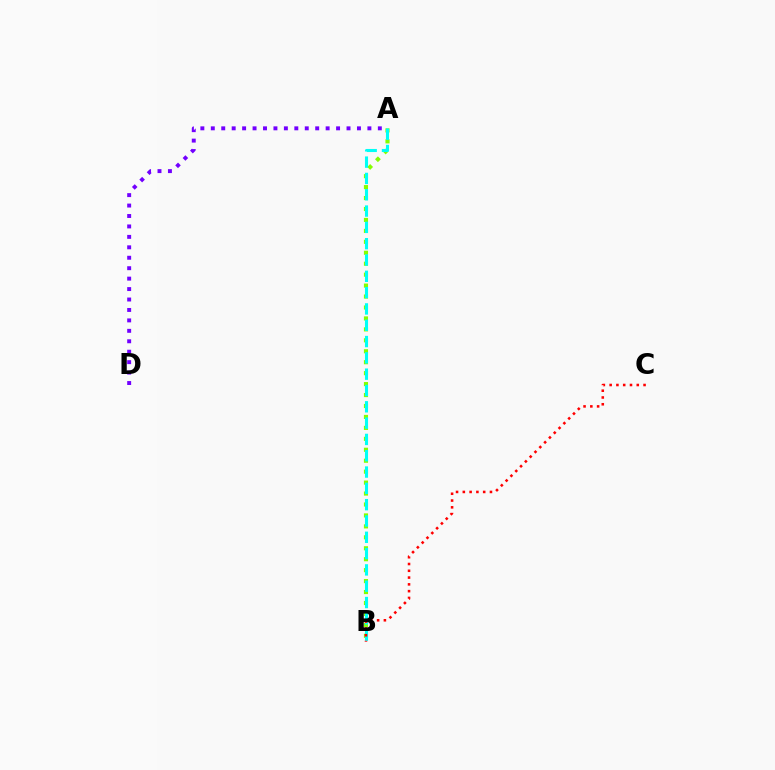{('A', 'D'): [{'color': '#7200ff', 'line_style': 'dotted', 'thickness': 2.84}], ('A', 'B'): [{'color': '#84ff00', 'line_style': 'dotted', 'thickness': 2.97}, {'color': '#00fff6', 'line_style': 'dashed', 'thickness': 2.22}], ('B', 'C'): [{'color': '#ff0000', 'line_style': 'dotted', 'thickness': 1.84}]}